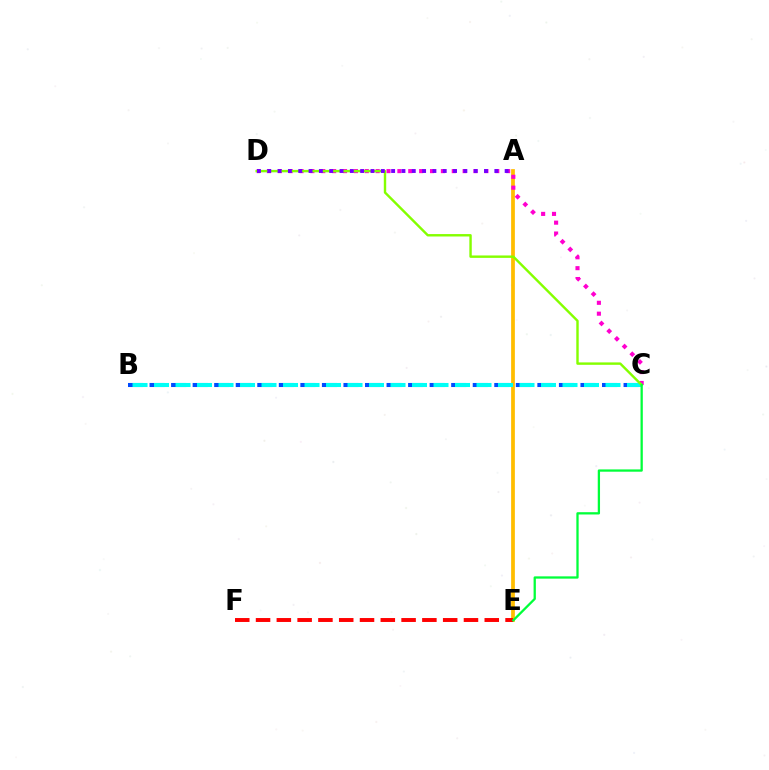{('A', 'E'): [{'color': '#ffbd00', 'line_style': 'solid', 'thickness': 2.7}], ('B', 'C'): [{'color': '#004bff', 'line_style': 'dashed', 'thickness': 2.93}, {'color': '#00fff6', 'line_style': 'dashed', 'thickness': 2.92}], ('C', 'D'): [{'color': '#ff00cf', 'line_style': 'dotted', 'thickness': 2.95}, {'color': '#84ff00', 'line_style': 'solid', 'thickness': 1.74}], ('A', 'D'): [{'color': '#7200ff', 'line_style': 'dotted', 'thickness': 2.8}], ('E', 'F'): [{'color': '#ff0000', 'line_style': 'dashed', 'thickness': 2.82}], ('C', 'E'): [{'color': '#00ff39', 'line_style': 'solid', 'thickness': 1.65}]}